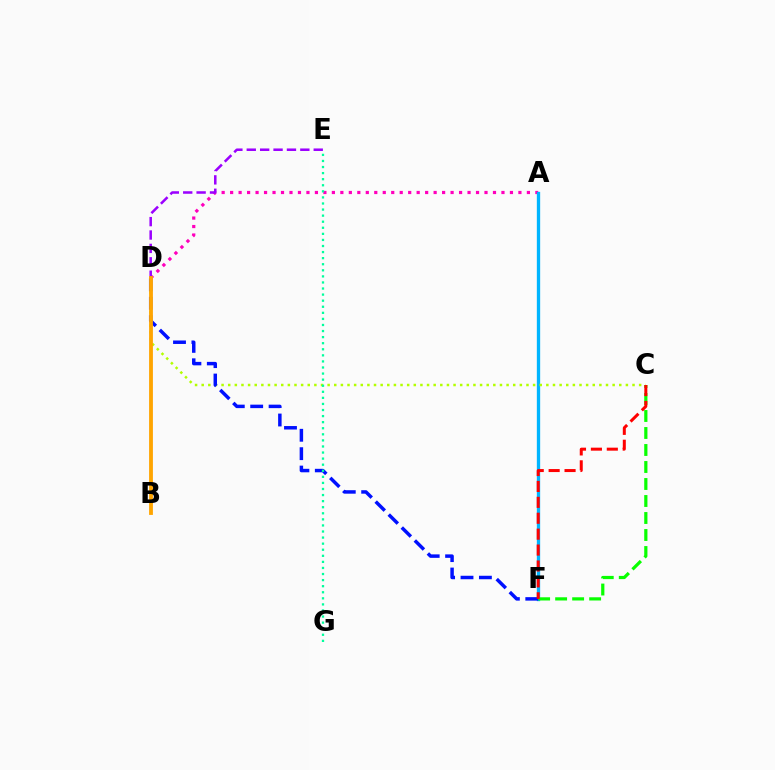{('A', 'D'): [{'color': '#ff00bd', 'line_style': 'dotted', 'thickness': 2.3}], ('D', 'E'): [{'color': '#9b00ff', 'line_style': 'dashed', 'thickness': 1.82}], ('A', 'F'): [{'color': '#00b5ff', 'line_style': 'solid', 'thickness': 2.39}], ('C', 'F'): [{'color': '#08ff00', 'line_style': 'dashed', 'thickness': 2.31}, {'color': '#ff0000', 'line_style': 'dashed', 'thickness': 2.16}], ('C', 'D'): [{'color': '#b3ff00', 'line_style': 'dotted', 'thickness': 1.8}], ('D', 'F'): [{'color': '#0010ff', 'line_style': 'dashed', 'thickness': 2.5}], ('E', 'G'): [{'color': '#00ff9d', 'line_style': 'dotted', 'thickness': 1.65}], ('B', 'D'): [{'color': '#ffa500', 'line_style': 'solid', 'thickness': 2.75}]}